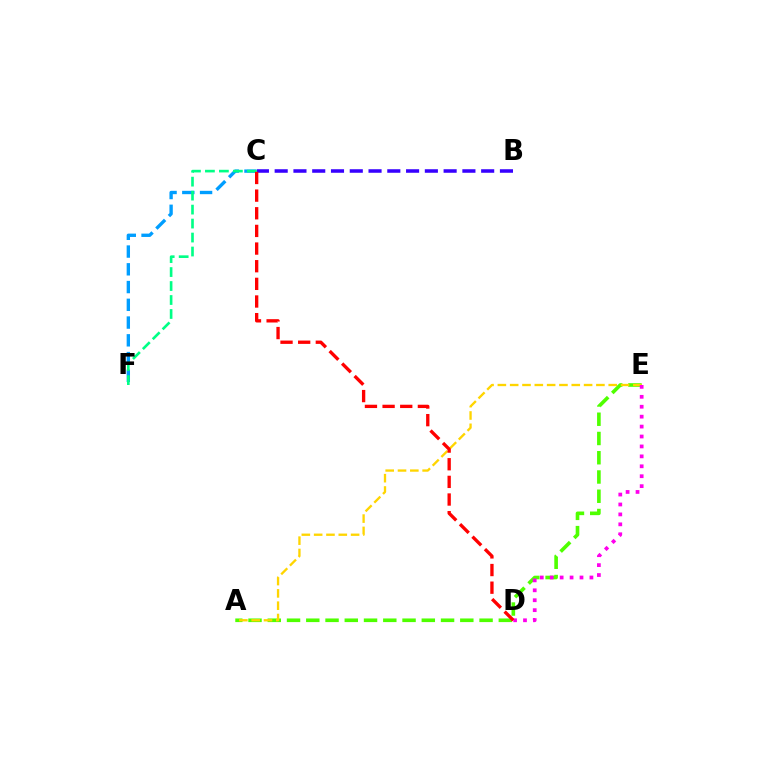{('A', 'E'): [{'color': '#4fff00', 'line_style': 'dashed', 'thickness': 2.62}, {'color': '#ffd500', 'line_style': 'dashed', 'thickness': 1.67}], ('C', 'F'): [{'color': '#009eff', 'line_style': 'dashed', 'thickness': 2.41}, {'color': '#00ff86', 'line_style': 'dashed', 'thickness': 1.9}], ('B', 'C'): [{'color': '#3700ff', 'line_style': 'dashed', 'thickness': 2.55}], ('D', 'E'): [{'color': '#ff00ed', 'line_style': 'dotted', 'thickness': 2.7}], ('C', 'D'): [{'color': '#ff0000', 'line_style': 'dashed', 'thickness': 2.4}]}